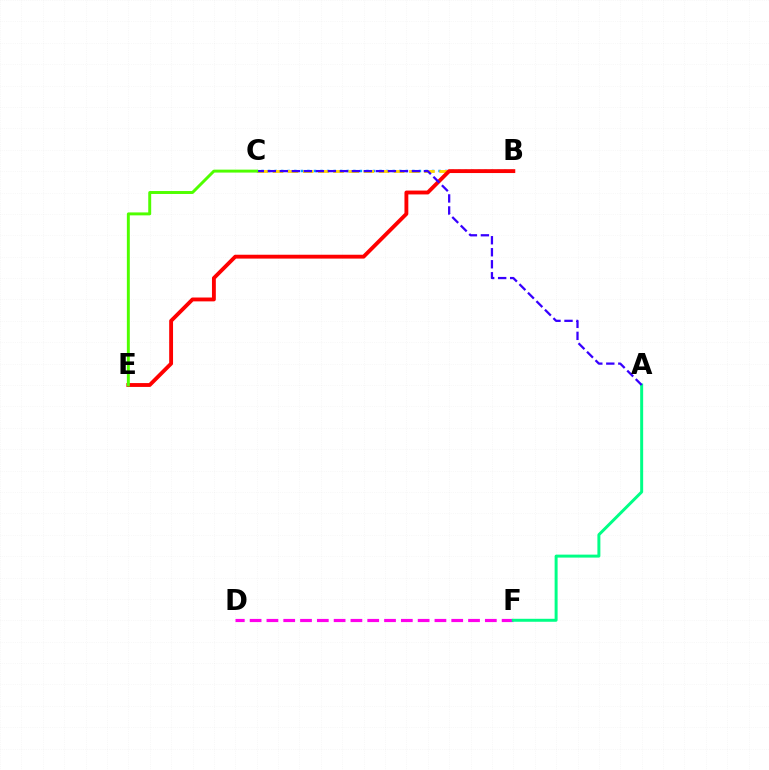{('B', 'C'): [{'color': '#009eff', 'line_style': 'dotted', 'thickness': 1.78}, {'color': '#ffd500', 'line_style': 'dashed', 'thickness': 2.06}], ('D', 'F'): [{'color': '#ff00ed', 'line_style': 'dashed', 'thickness': 2.28}], ('A', 'F'): [{'color': '#00ff86', 'line_style': 'solid', 'thickness': 2.14}], ('B', 'E'): [{'color': '#ff0000', 'line_style': 'solid', 'thickness': 2.78}], ('A', 'C'): [{'color': '#3700ff', 'line_style': 'dashed', 'thickness': 1.63}], ('C', 'E'): [{'color': '#4fff00', 'line_style': 'solid', 'thickness': 2.12}]}